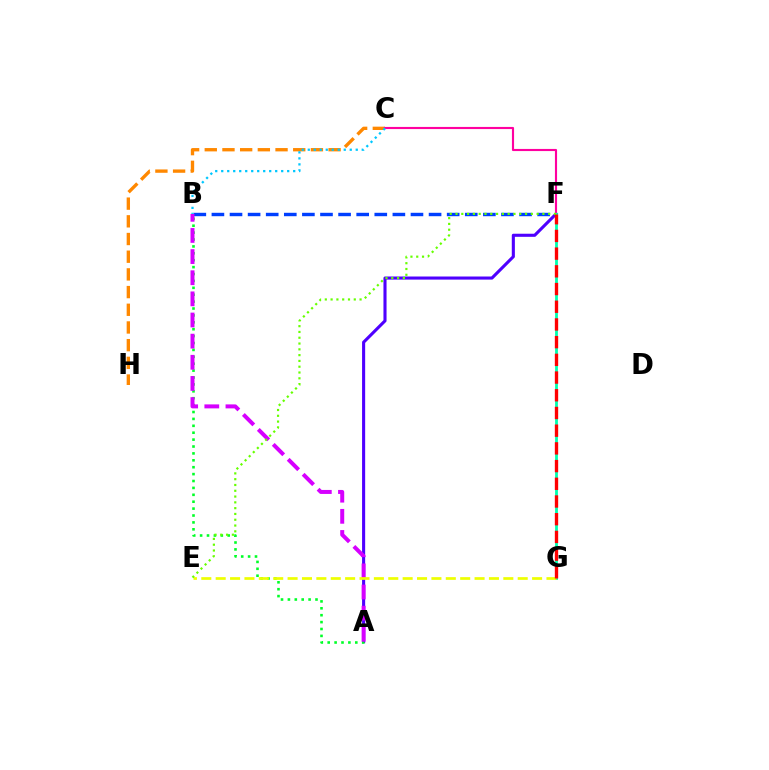{('C', 'H'): [{'color': '#ff8800', 'line_style': 'dashed', 'thickness': 2.4}], ('B', 'F'): [{'color': '#003fff', 'line_style': 'dashed', 'thickness': 2.46}], ('A', 'F'): [{'color': '#4f00ff', 'line_style': 'solid', 'thickness': 2.23}], ('A', 'B'): [{'color': '#00ff27', 'line_style': 'dotted', 'thickness': 1.87}, {'color': '#d600ff', 'line_style': 'dashed', 'thickness': 2.87}], ('C', 'F'): [{'color': '#ff00a0', 'line_style': 'solid', 'thickness': 1.54}], ('B', 'C'): [{'color': '#00c7ff', 'line_style': 'dotted', 'thickness': 1.63}], ('F', 'G'): [{'color': '#00ffaf', 'line_style': 'solid', 'thickness': 2.03}, {'color': '#ff0000', 'line_style': 'dashed', 'thickness': 2.41}], ('E', 'G'): [{'color': '#eeff00', 'line_style': 'dashed', 'thickness': 1.95}], ('E', 'F'): [{'color': '#66ff00', 'line_style': 'dotted', 'thickness': 1.57}]}